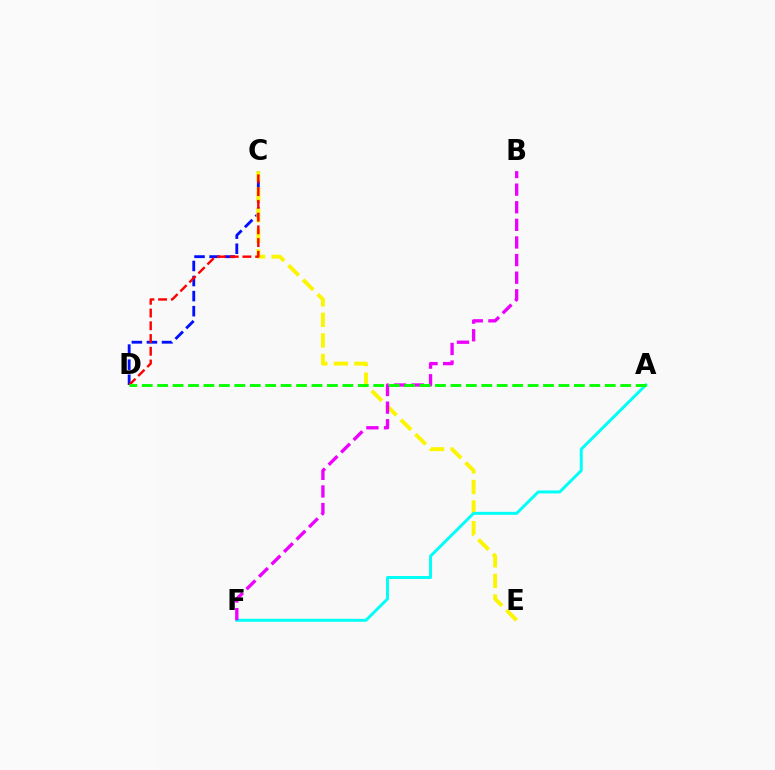{('C', 'D'): [{'color': '#0010ff', 'line_style': 'dashed', 'thickness': 2.05}, {'color': '#ff0000', 'line_style': 'dashed', 'thickness': 1.73}], ('C', 'E'): [{'color': '#fcf500', 'line_style': 'dashed', 'thickness': 2.8}], ('A', 'F'): [{'color': '#00fff6', 'line_style': 'solid', 'thickness': 2.14}], ('B', 'F'): [{'color': '#ee00ff', 'line_style': 'dashed', 'thickness': 2.39}], ('A', 'D'): [{'color': '#08ff00', 'line_style': 'dashed', 'thickness': 2.1}]}